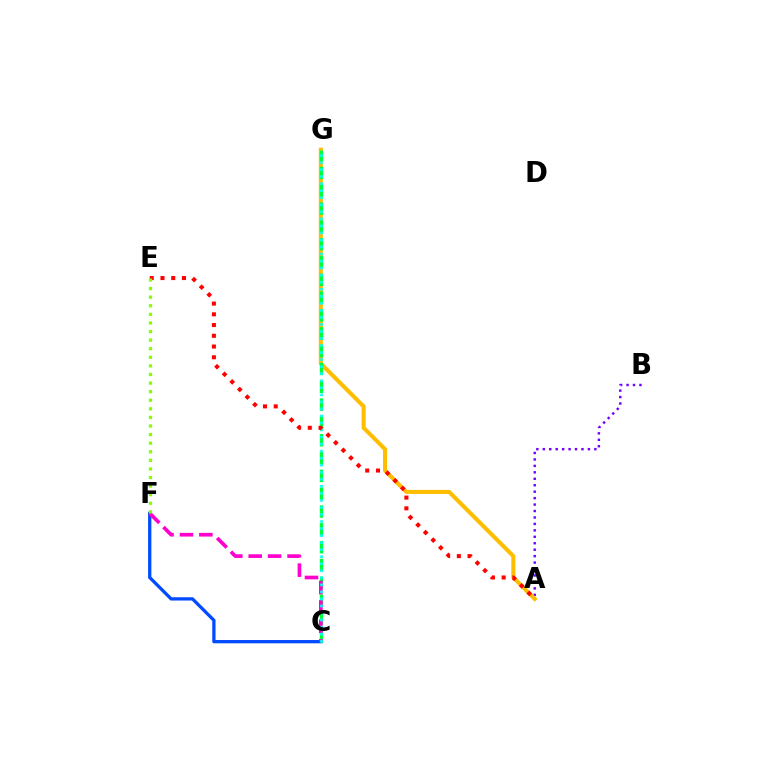{('A', 'B'): [{'color': '#7200ff', 'line_style': 'dotted', 'thickness': 1.75}], ('C', 'F'): [{'color': '#004bff', 'line_style': 'solid', 'thickness': 2.36}, {'color': '#ff00cf', 'line_style': 'dashed', 'thickness': 2.64}], ('A', 'G'): [{'color': '#ffbd00', 'line_style': 'solid', 'thickness': 2.91}], ('C', 'G'): [{'color': '#00ff39', 'line_style': 'dashed', 'thickness': 2.42}, {'color': '#00fff6', 'line_style': 'dotted', 'thickness': 1.91}], ('A', 'E'): [{'color': '#ff0000', 'line_style': 'dotted', 'thickness': 2.92}], ('E', 'F'): [{'color': '#84ff00', 'line_style': 'dotted', 'thickness': 2.33}]}